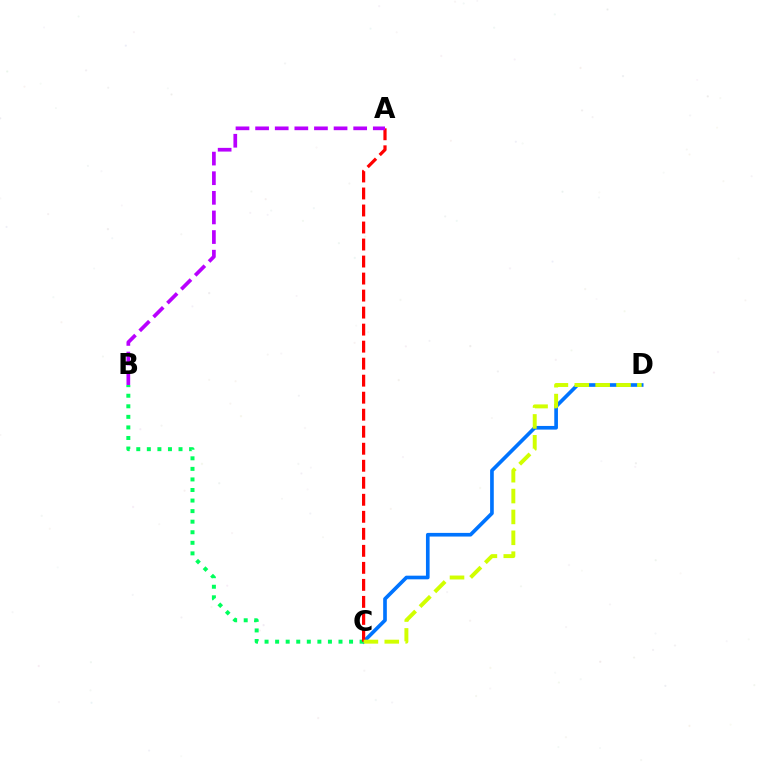{('C', 'D'): [{'color': '#0074ff', 'line_style': 'solid', 'thickness': 2.63}, {'color': '#d1ff00', 'line_style': 'dashed', 'thickness': 2.84}], ('B', 'C'): [{'color': '#00ff5c', 'line_style': 'dotted', 'thickness': 2.87}], ('A', 'C'): [{'color': '#ff0000', 'line_style': 'dashed', 'thickness': 2.31}], ('A', 'B'): [{'color': '#b900ff', 'line_style': 'dashed', 'thickness': 2.66}]}